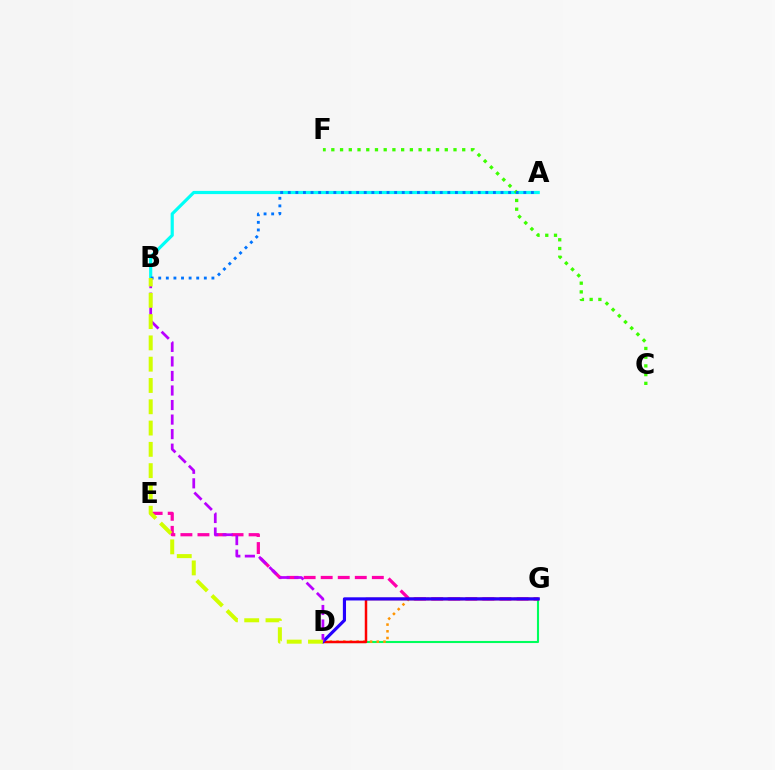{('D', 'G'): [{'color': '#00ff5c', 'line_style': 'solid', 'thickness': 1.51}, {'color': '#ff9400', 'line_style': 'dotted', 'thickness': 1.82}, {'color': '#ff0000', 'line_style': 'solid', 'thickness': 1.79}, {'color': '#2500ff', 'line_style': 'solid', 'thickness': 2.27}], ('E', 'G'): [{'color': '#ff00ac', 'line_style': 'dashed', 'thickness': 2.32}], ('A', 'B'): [{'color': '#00fff6', 'line_style': 'solid', 'thickness': 2.29}, {'color': '#0074ff', 'line_style': 'dotted', 'thickness': 2.06}], ('C', 'F'): [{'color': '#3dff00', 'line_style': 'dotted', 'thickness': 2.37}], ('B', 'D'): [{'color': '#b900ff', 'line_style': 'dashed', 'thickness': 1.98}, {'color': '#d1ff00', 'line_style': 'dashed', 'thickness': 2.89}]}